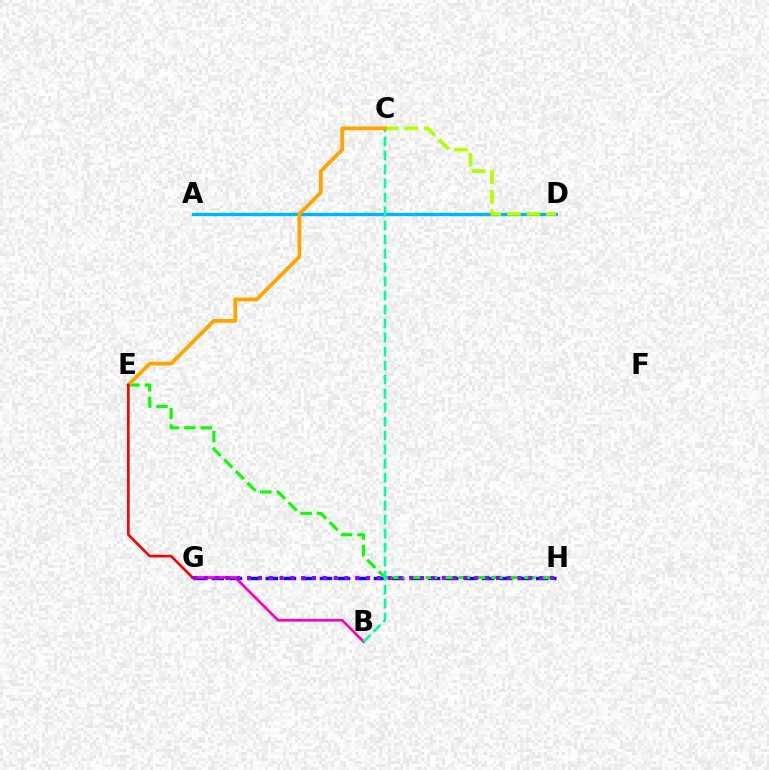{('G', 'H'): [{'color': '#0010ff', 'line_style': 'dashed', 'thickness': 2.45}, {'color': '#9b00ff', 'line_style': 'dotted', 'thickness': 2.94}], ('E', 'H'): [{'color': '#08ff00', 'line_style': 'dashed', 'thickness': 2.23}], ('A', 'D'): [{'color': '#00b5ff', 'line_style': 'solid', 'thickness': 2.42}], ('B', 'G'): [{'color': '#ff00bd', 'line_style': 'solid', 'thickness': 1.94}], ('B', 'C'): [{'color': '#00ff9d', 'line_style': 'dashed', 'thickness': 1.9}], ('C', 'D'): [{'color': '#b3ff00', 'line_style': 'dashed', 'thickness': 2.65}], ('C', 'E'): [{'color': '#ffa500', 'line_style': 'solid', 'thickness': 2.73}], ('E', 'G'): [{'color': '#ff0000', 'line_style': 'solid', 'thickness': 1.9}]}